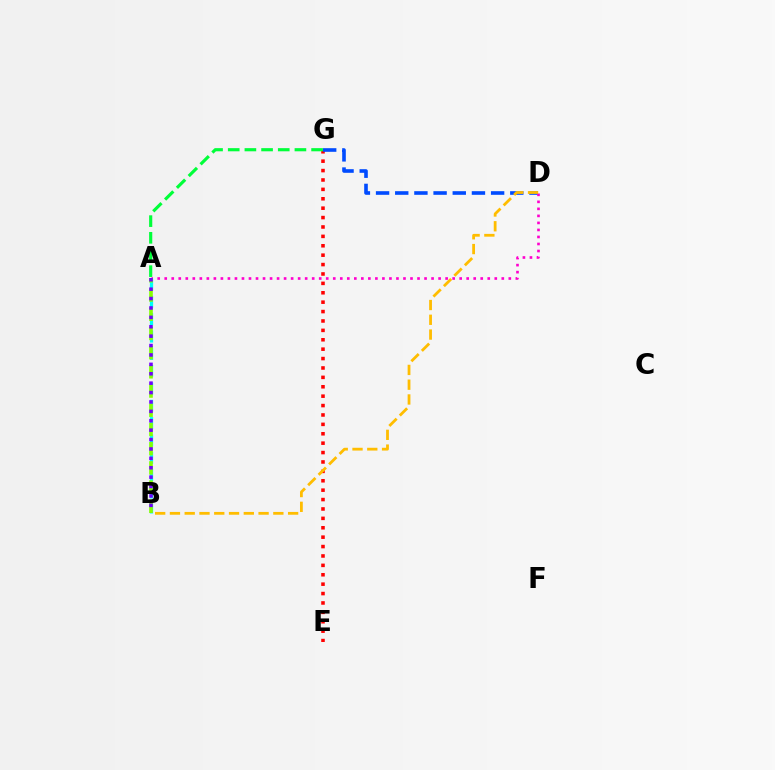{('A', 'B'): [{'color': '#00fff6', 'line_style': 'dashed', 'thickness': 2.35}, {'color': '#84ff00', 'line_style': 'dashed', 'thickness': 2.61}, {'color': '#7200ff', 'line_style': 'dotted', 'thickness': 2.55}], ('E', 'G'): [{'color': '#ff0000', 'line_style': 'dotted', 'thickness': 2.55}], ('A', 'G'): [{'color': '#00ff39', 'line_style': 'dashed', 'thickness': 2.27}], ('D', 'G'): [{'color': '#004bff', 'line_style': 'dashed', 'thickness': 2.6}], ('A', 'D'): [{'color': '#ff00cf', 'line_style': 'dotted', 'thickness': 1.91}], ('B', 'D'): [{'color': '#ffbd00', 'line_style': 'dashed', 'thickness': 2.01}]}